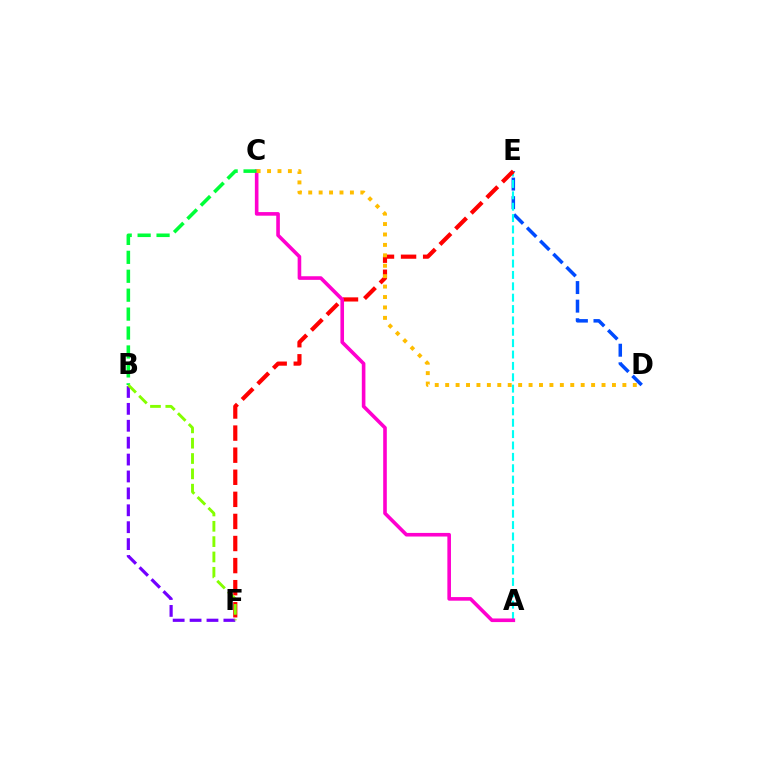{('D', 'E'): [{'color': '#004bff', 'line_style': 'dashed', 'thickness': 2.52}], ('A', 'E'): [{'color': '#00fff6', 'line_style': 'dashed', 'thickness': 1.54}], ('E', 'F'): [{'color': '#ff0000', 'line_style': 'dashed', 'thickness': 3.0}], ('A', 'C'): [{'color': '#ff00cf', 'line_style': 'solid', 'thickness': 2.6}], ('B', 'C'): [{'color': '#00ff39', 'line_style': 'dashed', 'thickness': 2.57}], ('C', 'D'): [{'color': '#ffbd00', 'line_style': 'dotted', 'thickness': 2.83}], ('B', 'F'): [{'color': '#7200ff', 'line_style': 'dashed', 'thickness': 2.3}, {'color': '#84ff00', 'line_style': 'dashed', 'thickness': 2.08}]}